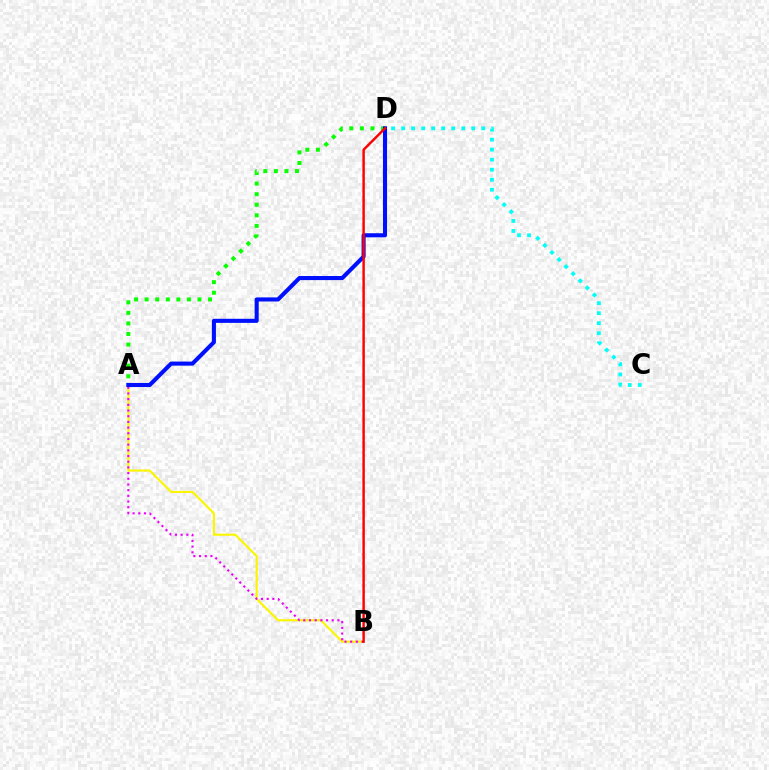{('A', 'B'): [{'color': '#fcf500', 'line_style': 'solid', 'thickness': 1.53}, {'color': '#ee00ff', 'line_style': 'dotted', 'thickness': 1.55}], ('A', 'D'): [{'color': '#08ff00', 'line_style': 'dotted', 'thickness': 2.87}, {'color': '#0010ff', 'line_style': 'solid', 'thickness': 2.94}], ('C', 'D'): [{'color': '#00fff6', 'line_style': 'dotted', 'thickness': 2.72}], ('B', 'D'): [{'color': '#ff0000', 'line_style': 'solid', 'thickness': 1.76}]}